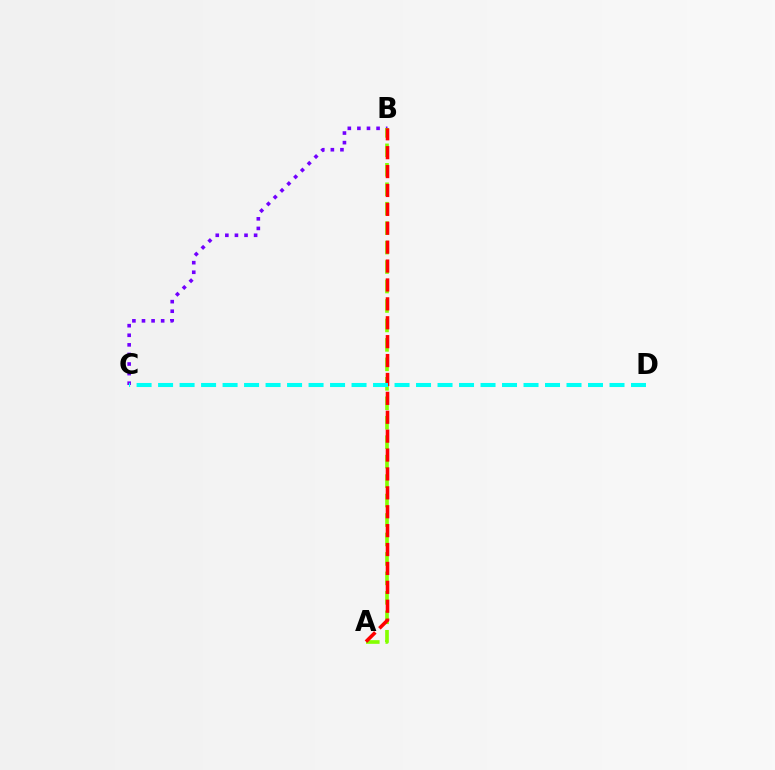{('B', 'C'): [{'color': '#7200ff', 'line_style': 'dotted', 'thickness': 2.6}], ('A', 'B'): [{'color': '#84ff00', 'line_style': 'dashed', 'thickness': 2.64}, {'color': '#ff0000', 'line_style': 'dashed', 'thickness': 2.57}], ('C', 'D'): [{'color': '#00fff6', 'line_style': 'dashed', 'thickness': 2.92}]}